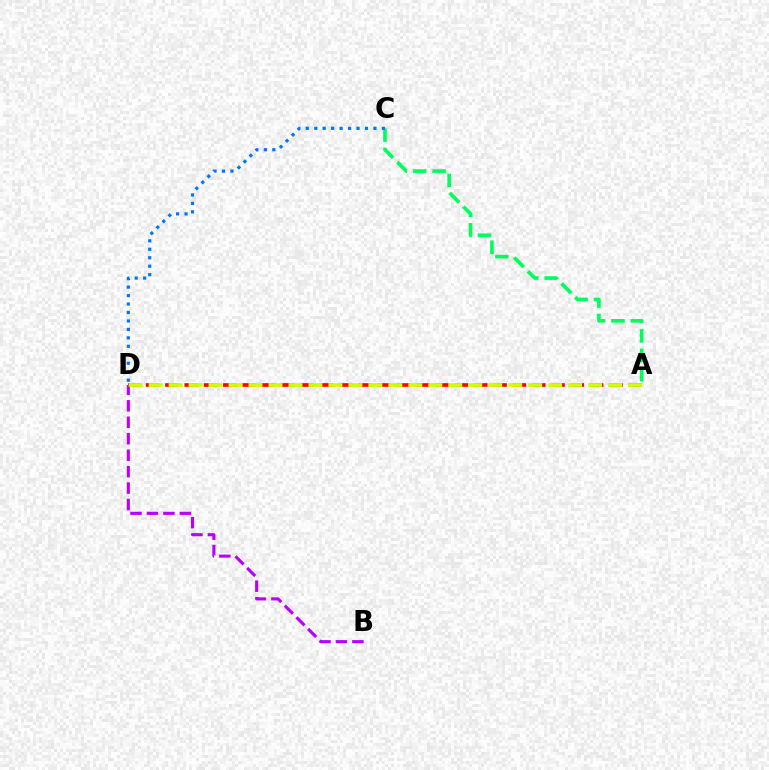{('A', 'D'): [{'color': '#ff0000', 'line_style': 'dashed', 'thickness': 2.62}, {'color': '#d1ff00', 'line_style': 'dashed', 'thickness': 2.71}], ('B', 'D'): [{'color': '#b900ff', 'line_style': 'dashed', 'thickness': 2.24}], ('A', 'C'): [{'color': '#00ff5c', 'line_style': 'dashed', 'thickness': 2.64}], ('C', 'D'): [{'color': '#0074ff', 'line_style': 'dotted', 'thickness': 2.3}]}